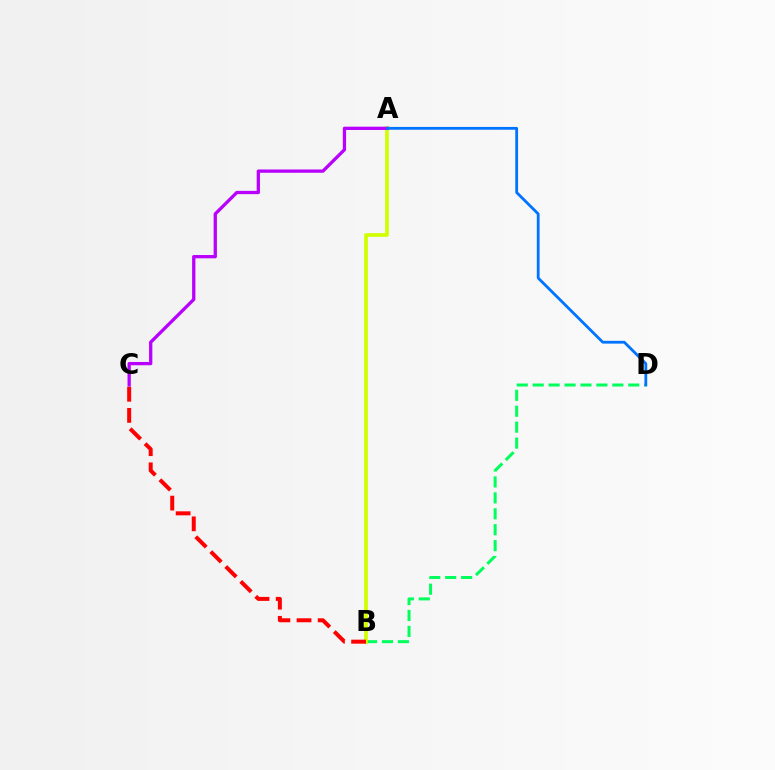{('B', 'D'): [{'color': '#00ff5c', 'line_style': 'dashed', 'thickness': 2.16}], ('A', 'B'): [{'color': '#d1ff00', 'line_style': 'solid', 'thickness': 2.68}], ('B', 'C'): [{'color': '#ff0000', 'line_style': 'dashed', 'thickness': 2.87}], ('A', 'C'): [{'color': '#b900ff', 'line_style': 'solid', 'thickness': 2.37}], ('A', 'D'): [{'color': '#0074ff', 'line_style': 'solid', 'thickness': 2.01}]}